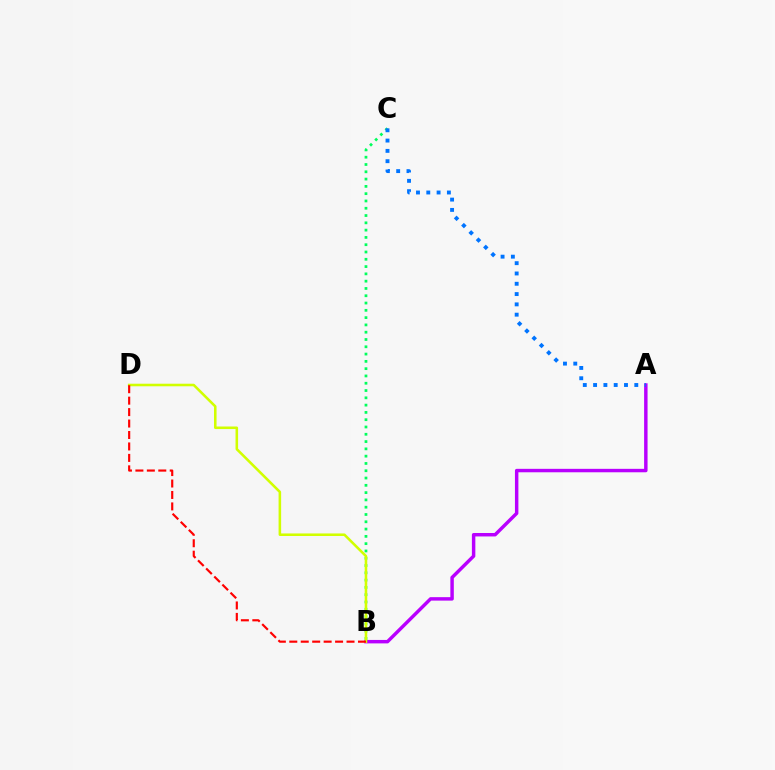{('A', 'B'): [{'color': '#b900ff', 'line_style': 'solid', 'thickness': 2.48}], ('B', 'C'): [{'color': '#00ff5c', 'line_style': 'dotted', 'thickness': 1.98}], ('A', 'C'): [{'color': '#0074ff', 'line_style': 'dotted', 'thickness': 2.8}], ('B', 'D'): [{'color': '#d1ff00', 'line_style': 'solid', 'thickness': 1.84}, {'color': '#ff0000', 'line_style': 'dashed', 'thickness': 1.56}]}